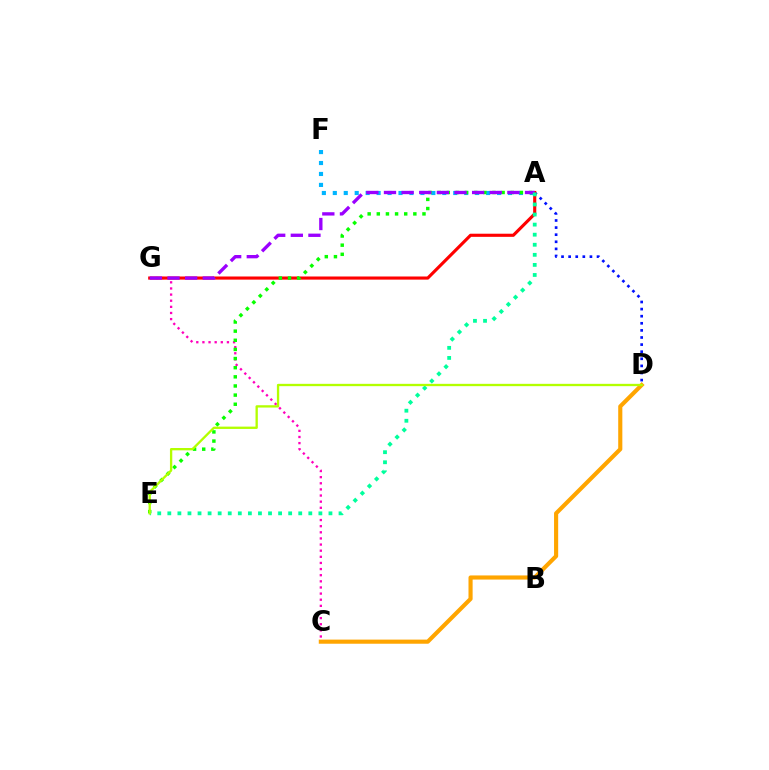{('A', 'D'): [{'color': '#0010ff', 'line_style': 'dotted', 'thickness': 1.93}], ('A', 'F'): [{'color': '#00b5ff', 'line_style': 'dotted', 'thickness': 2.97}], ('C', 'G'): [{'color': '#ff00bd', 'line_style': 'dotted', 'thickness': 1.67}], ('A', 'G'): [{'color': '#ff0000', 'line_style': 'solid', 'thickness': 2.25}, {'color': '#9b00ff', 'line_style': 'dashed', 'thickness': 2.4}], ('A', 'E'): [{'color': '#08ff00', 'line_style': 'dotted', 'thickness': 2.48}, {'color': '#00ff9d', 'line_style': 'dotted', 'thickness': 2.74}], ('C', 'D'): [{'color': '#ffa500', 'line_style': 'solid', 'thickness': 2.97}], ('D', 'E'): [{'color': '#b3ff00', 'line_style': 'solid', 'thickness': 1.67}]}